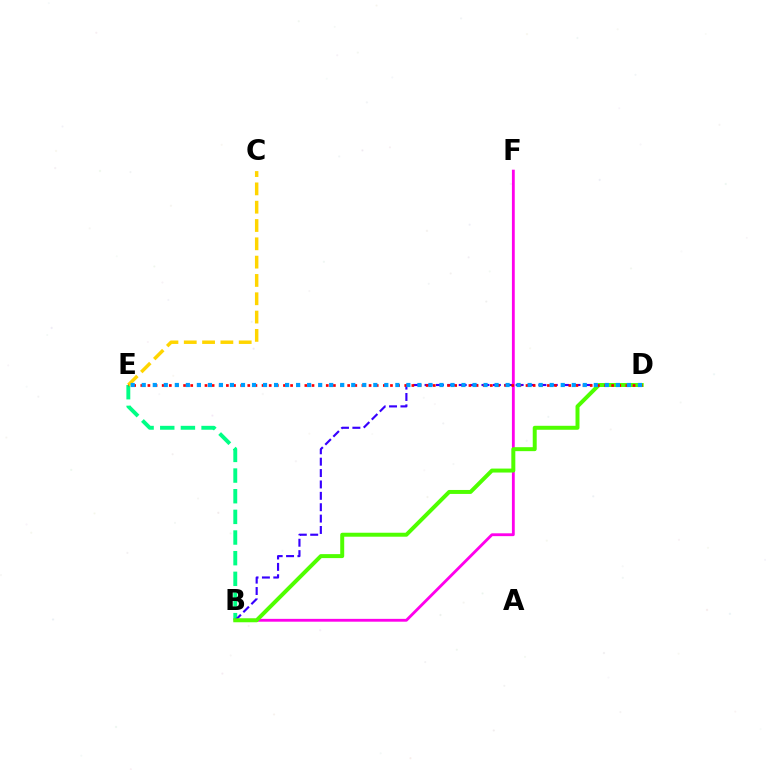{('B', 'E'): [{'color': '#00ff86', 'line_style': 'dashed', 'thickness': 2.81}], ('B', 'D'): [{'color': '#3700ff', 'line_style': 'dashed', 'thickness': 1.55}, {'color': '#4fff00', 'line_style': 'solid', 'thickness': 2.86}], ('C', 'E'): [{'color': '#ffd500', 'line_style': 'dashed', 'thickness': 2.49}], ('B', 'F'): [{'color': '#ff00ed', 'line_style': 'solid', 'thickness': 2.04}], ('D', 'E'): [{'color': '#ff0000', 'line_style': 'dotted', 'thickness': 1.94}, {'color': '#009eff', 'line_style': 'dotted', 'thickness': 3.0}]}